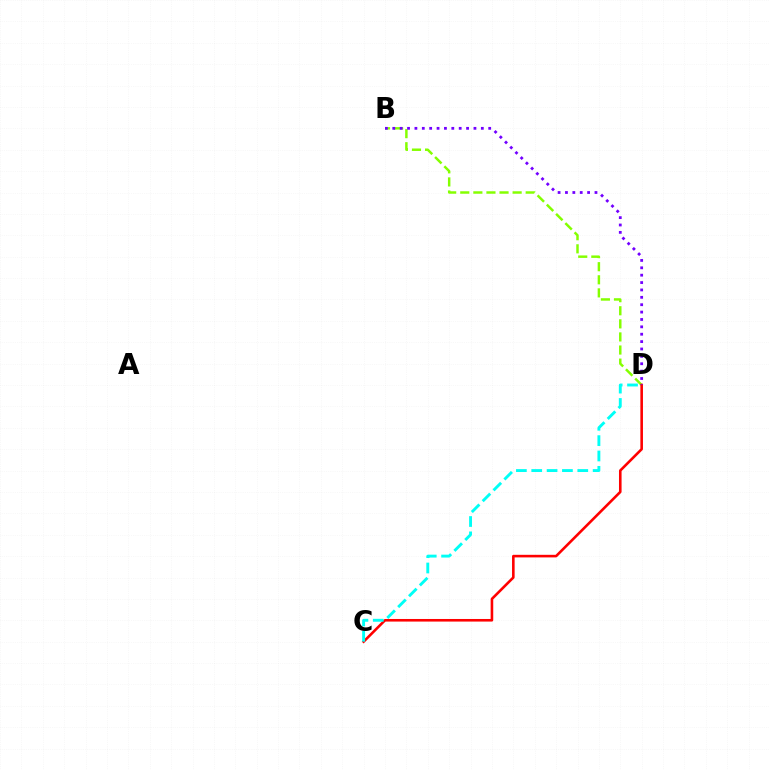{('B', 'D'): [{'color': '#84ff00', 'line_style': 'dashed', 'thickness': 1.78}, {'color': '#7200ff', 'line_style': 'dotted', 'thickness': 2.01}], ('C', 'D'): [{'color': '#ff0000', 'line_style': 'solid', 'thickness': 1.87}, {'color': '#00fff6', 'line_style': 'dashed', 'thickness': 2.08}]}